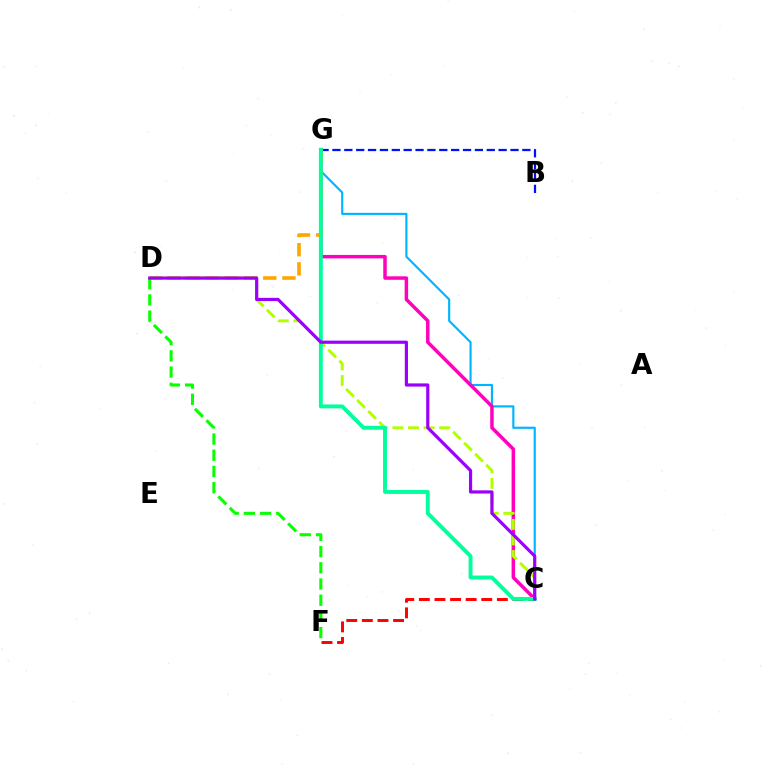{('B', 'G'): [{'color': '#0010ff', 'line_style': 'dashed', 'thickness': 1.61}], ('C', 'G'): [{'color': '#00b5ff', 'line_style': 'solid', 'thickness': 1.55}, {'color': '#ff00bd', 'line_style': 'solid', 'thickness': 2.5}, {'color': '#00ff9d', 'line_style': 'solid', 'thickness': 2.8}], ('D', 'F'): [{'color': '#08ff00', 'line_style': 'dashed', 'thickness': 2.2}], ('D', 'G'): [{'color': '#ffa500', 'line_style': 'dashed', 'thickness': 2.6}], ('C', 'F'): [{'color': '#ff0000', 'line_style': 'dashed', 'thickness': 2.12}], ('C', 'D'): [{'color': '#b3ff00', 'line_style': 'dashed', 'thickness': 2.12}, {'color': '#9b00ff', 'line_style': 'solid', 'thickness': 2.29}]}